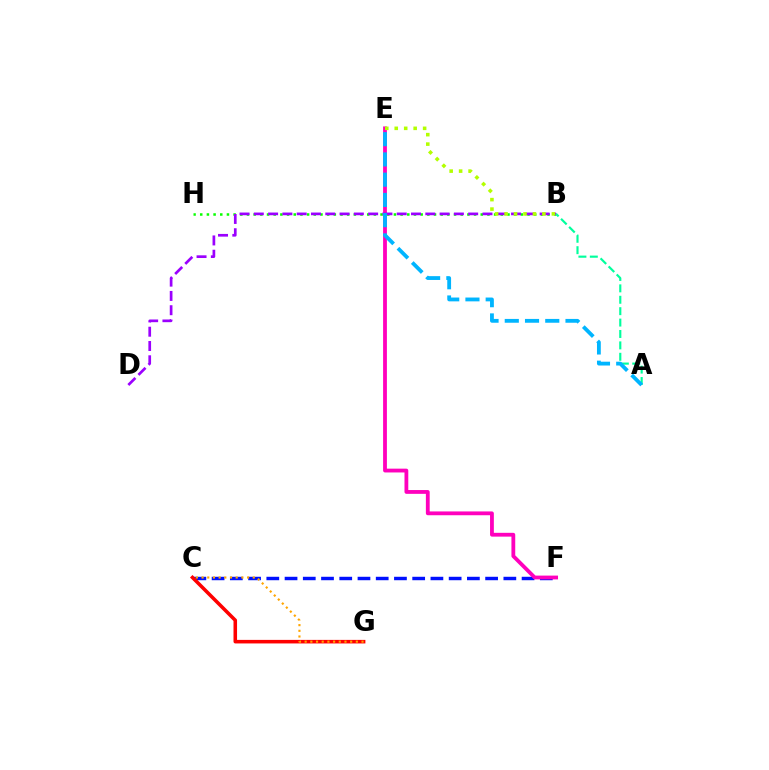{('C', 'F'): [{'color': '#0010ff', 'line_style': 'dashed', 'thickness': 2.48}], ('C', 'G'): [{'color': '#ff0000', 'line_style': 'solid', 'thickness': 2.56}, {'color': '#ffa500', 'line_style': 'dotted', 'thickness': 1.55}], ('E', 'F'): [{'color': '#ff00bd', 'line_style': 'solid', 'thickness': 2.74}], ('B', 'H'): [{'color': '#08ff00', 'line_style': 'dotted', 'thickness': 1.81}], ('B', 'D'): [{'color': '#9b00ff', 'line_style': 'dashed', 'thickness': 1.94}], ('A', 'B'): [{'color': '#00ff9d', 'line_style': 'dashed', 'thickness': 1.55}], ('A', 'E'): [{'color': '#00b5ff', 'line_style': 'dashed', 'thickness': 2.75}], ('B', 'E'): [{'color': '#b3ff00', 'line_style': 'dotted', 'thickness': 2.57}]}